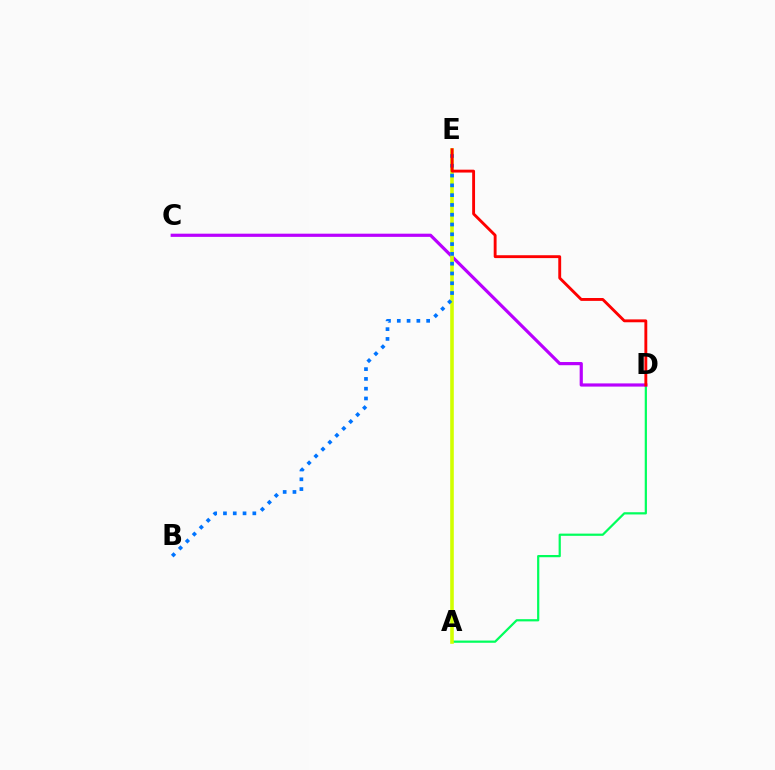{('A', 'D'): [{'color': '#00ff5c', 'line_style': 'solid', 'thickness': 1.6}], ('C', 'D'): [{'color': '#b900ff', 'line_style': 'solid', 'thickness': 2.29}], ('A', 'E'): [{'color': '#d1ff00', 'line_style': 'solid', 'thickness': 2.59}], ('B', 'E'): [{'color': '#0074ff', 'line_style': 'dotted', 'thickness': 2.66}], ('D', 'E'): [{'color': '#ff0000', 'line_style': 'solid', 'thickness': 2.07}]}